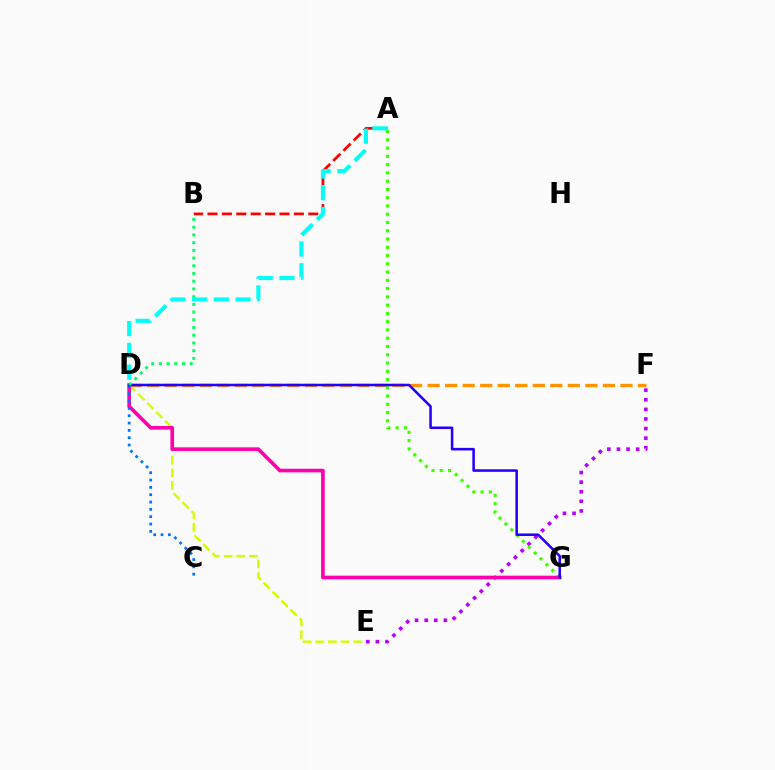{('E', 'F'): [{'color': '#b900ff', 'line_style': 'dotted', 'thickness': 2.61}], ('D', 'E'): [{'color': '#d1ff00', 'line_style': 'dashed', 'thickness': 1.72}], ('D', 'F'): [{'color': '#ff9400', 'line_style': 'dashed', 'thickness': 2.38}], ('A', 'G'): [{'color': '#3dff00', 'line_style': 'dotted', 'thickness': 2.25}], ('D', 'G'): [{'color': '#ff00ac', 'line_style': 'solid', 'thickness': 2.63}, {'color': '#2500ff', 'line_style': 'solid', 'thickness': 1.84}], ('A', 'B'): [{'color': '#ff0000', 'line_style': 'dashed', 'thickness': 1.96}], ('C', 'D'): [{'color': '#0074ff', 'line_style': 'dotted', 'thickness': 1.99}], ('B', 'D'): [{'color': '#00ff5c', 'line_style': 'dotted', 'thickness': 2.1}], ('A', 'D'): [{'color': '#00fff6', 'line_style': 'dashed', 'thickness': 2.96}]}